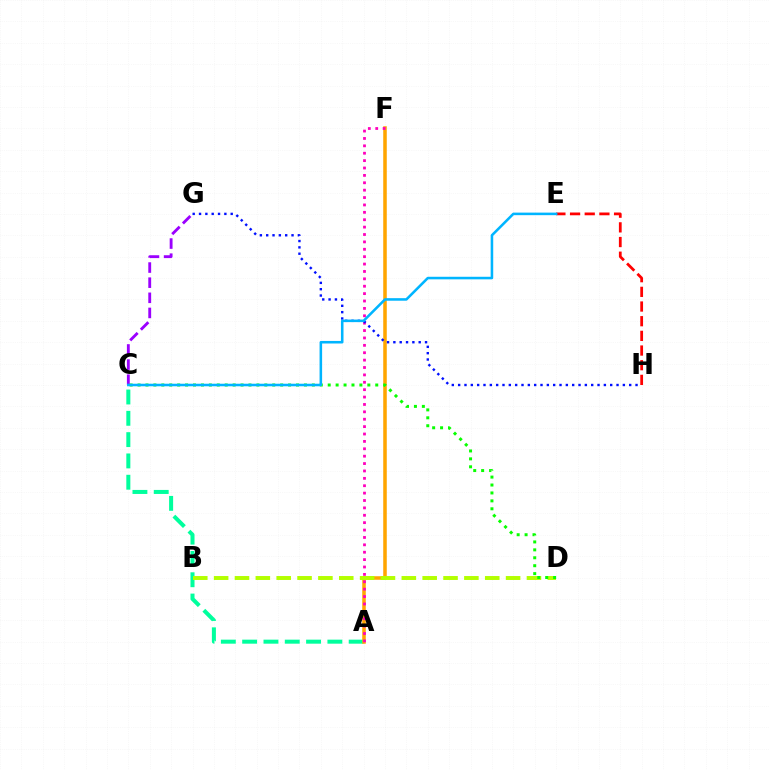{('A', 'C'): [{'color': '#00ff9d', 'line_style': 'dashed', 'thickness': 2.89}], ('E', 'H'): [{'color': '#ff0000', 'line_style': 'dashed', 'thickness': 1.99}], ('C', 'G'): [{'color': '#9b00ff', 'line_style': 'dashed', 'thickness': 2.06}], ('A', 'F'): [{'color': '#ffa500', 'line_style': 'solid', 'thickness': 2.55}, {'color': '#ff00bd', 'line_style': 'dotted', 'thickness': 2.01}], ('B', 'D'): [{'color': '#b3ff00', 'line_style': 'dashed', 'thickness': 2.83}], ('G', 'H'): [{'color': '#0010ff', 'line_style': 'dotted', 'thickness': 1.72}], ('C', 'D'): [{'color': '#08ff00', 'line_style': 'dotted', 'thickness': 2.15}], ('C', 'E'): [{'color': '#00b5ff', 'line_style': 'solid', 'thickness': 1.84}]}